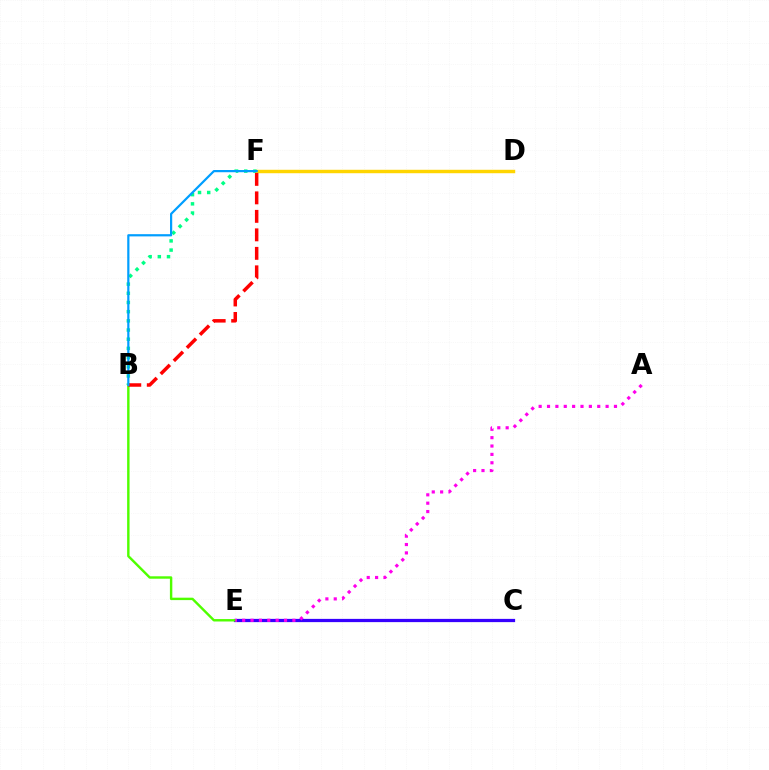{('B', 'F'): [{'color': '#00ff86', 'line_style': 'dotted', 'thickness': 2.49}, {'color': '#ff0000', 'line_style': 'dashed', 'thickness': 2.51}, {'color': '#009eff', 'line_style': 'solid', 'thickness': 1.59}], ('C', 'E'): [{'color': '#3700ff', 'line_style': 'solid', 'thickness': 2.34}], ('D', 'F'): [{'color': '#ffd500', 'line_style': 'solid', 'thickness': 2.48}], ('B', 'E'): [{'color': '#4fff00', 'line_style': 'solid', 'thickness': 1.74}], ('A', 'E'): [{'color': '#ff00ed', 'line_style': 'dotted', 'thickness': 2.27}]}